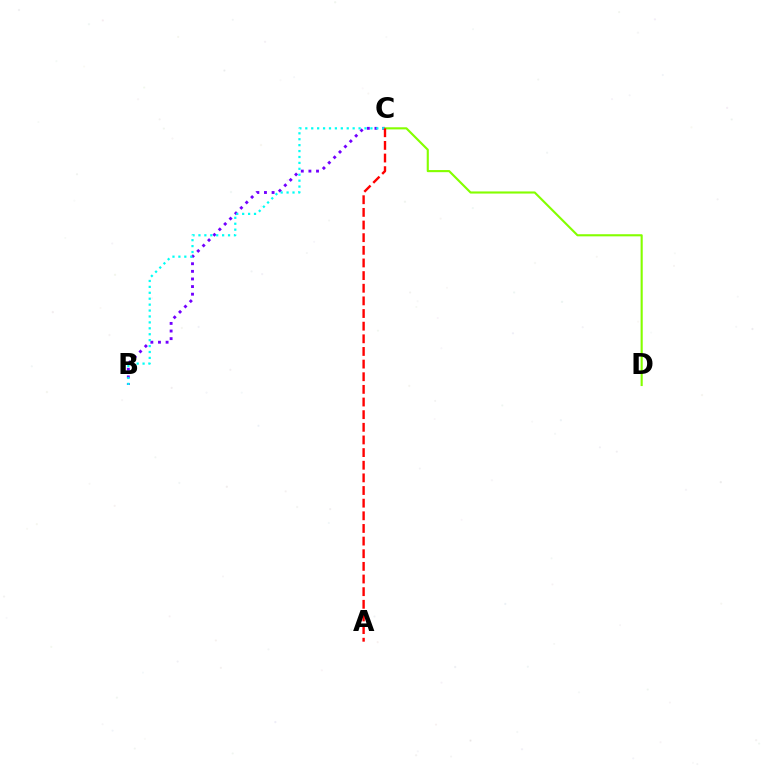{('B', 'C'): [{'color': '#7200ff', 'line_style': 'dotted', 'thickness': 2.07}, {'color': '#00fff6', 'line_style': 'dotted', 'thickness': 1.61}], ('C', 'D'): [{'color': '#84ff00', 'line_style': 'solid', 'thickness': 1.53}], ('A', 'C'): [{'color': '#ff0000', 'line_style': 'dashed', 'thickness': 1.72}]}